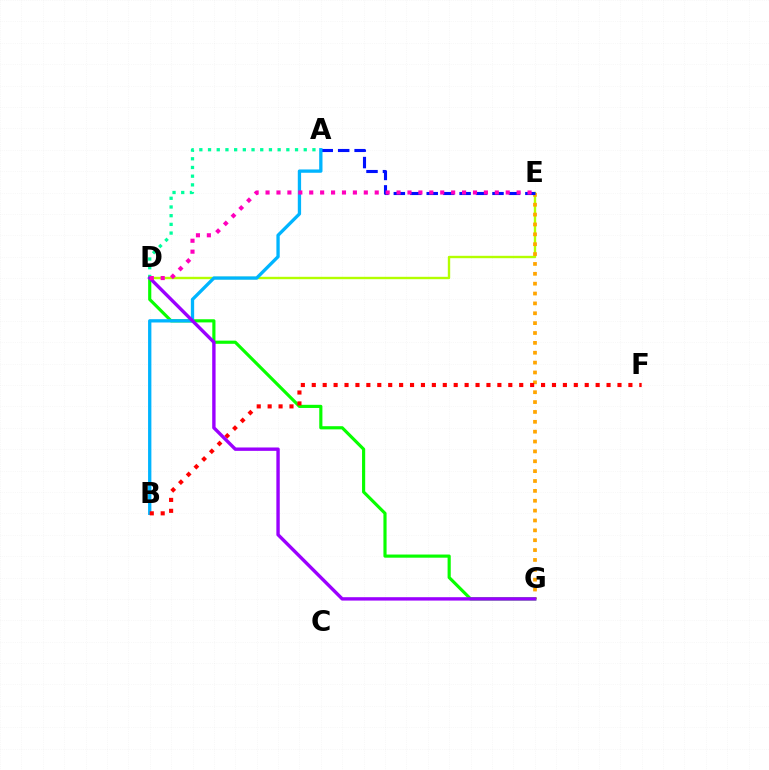{('D', 'E'): [{'color': '#b3ff00', 'line_style': 'solid', 'thickness': 1.72}, {'color': '#ff00bd', 'line_style': 'dotted', 'thickness': 2.97}], ('A', 'D'): [{'color': '#00ff9d', 'line_style': 'dotted', 'thickness': 2.36}], ('E', 'G'): [{'color': '#ffa500', 'line_style': 'dotted', 'thickness': 2.68}], ('D', 'G'): [{'color': '#08ff00', 'line_style': 'solid', 'thickness': 2.27}, {'color': '#9b00ff', 'line_style': 'solid', 'thickness': 2.43}], ('A', 'E'): [{'color': '#0010ff', 'line_style': 'dashed', 'thickness': 2.23}], ('A', 'B'): [{'color': '#00b5ff', 'line_style': 'solid', 'thickness': 2.38}], ('B', 'F'): [{'color': '#ff0000', 'line_style': 'dotted', 'thickness': 2.97}]}